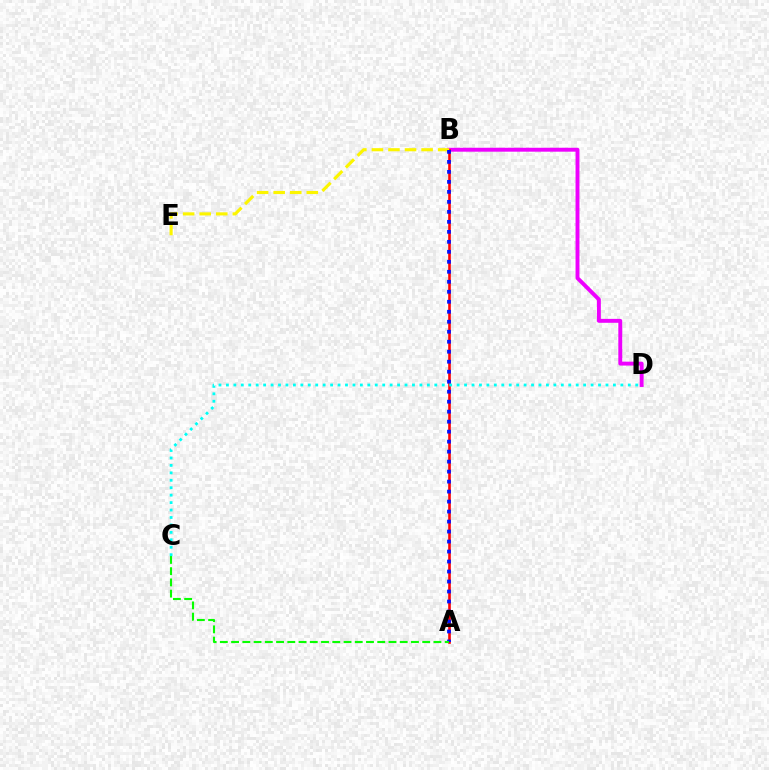{('B', 'D'): [{'color': '#ee00ff', 'line_style': 'solid', 'thickness': 2.82}], ('A', 'B'): [{'color': '#ff0000', 'line_style': 'solid', 'thickness': 1.88}, {'color': '#0010ff', 'line_style': 'dotted', 'thickness': 2.71}], ('B', 'E'): [{'color': '#fcf500', 'line_style': 'dashed', 'thickness': 2.25}], ('A', 'C'): [{'color': '#08ff00', 'line_style': 'dashed', 'thickness': 1.53}], ('C', 'D'): [{'color': '#00fff6', 'line_style': 'dotted', 'thickness': 2.02}]}